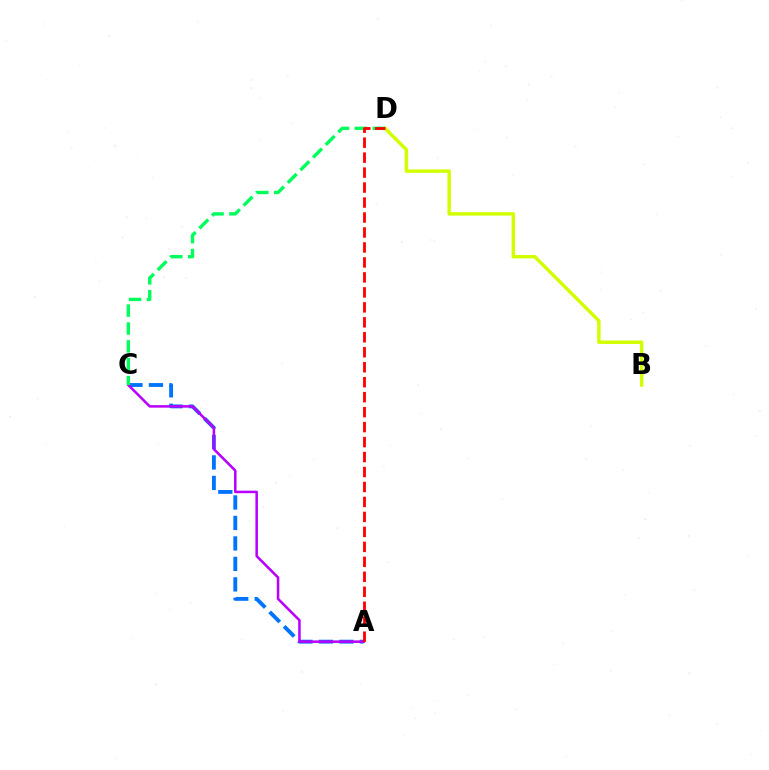{('A', 'C'): [{'color': '#0074ff', 'line_style': 'dashed', 'thickness': 2.78}, {'color': '#b900ff', 'line_style': 'solid', 'thickness': 1.83}], ('B', 'D'): [{'color': '#d1ff00', 'line_style': 'solid', 'thickness': 2.48}], ('C', 'D'): [{'color': '#00ff5c', 'line_style': 'dashed', 'thickness': 2.43}], ('A', 'D'): [{'color': '#ff0000', 'line_style': 'dashed', 'thickness': 2.03}]}